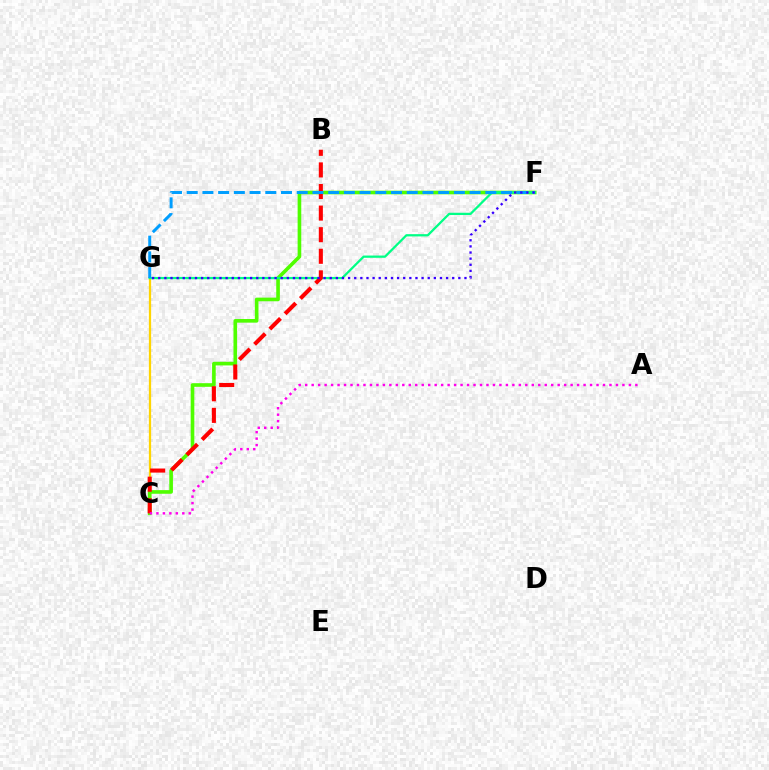{('C', 'G'): [{'color': '#ffd500', 'line_style': 'solid', 'thickness': 1.63}], ('C', 'F'): [{'color': '#4fff00', 'line_style': 'solid', 'thickness': 2.62}], ('F', 'G'): [{'color': '#00ff86', 'line_style': 'solid', 'thickness': 1.63}, {'color': '#009eff', 'line_style': 'dashed', 'thickness': 2.14}, {'color': '#3700ff', 'line_style': 'dotted', 'thickness': 1.66}], ('B', 'C'): [{'color': '#ff0000', 'line_style': 'dashed', 'thickness': 2.93}], ('A', 'C'): [{'color': '#ff00ed', 'line_style': 'dotted', 'thickness': 1.76}]}